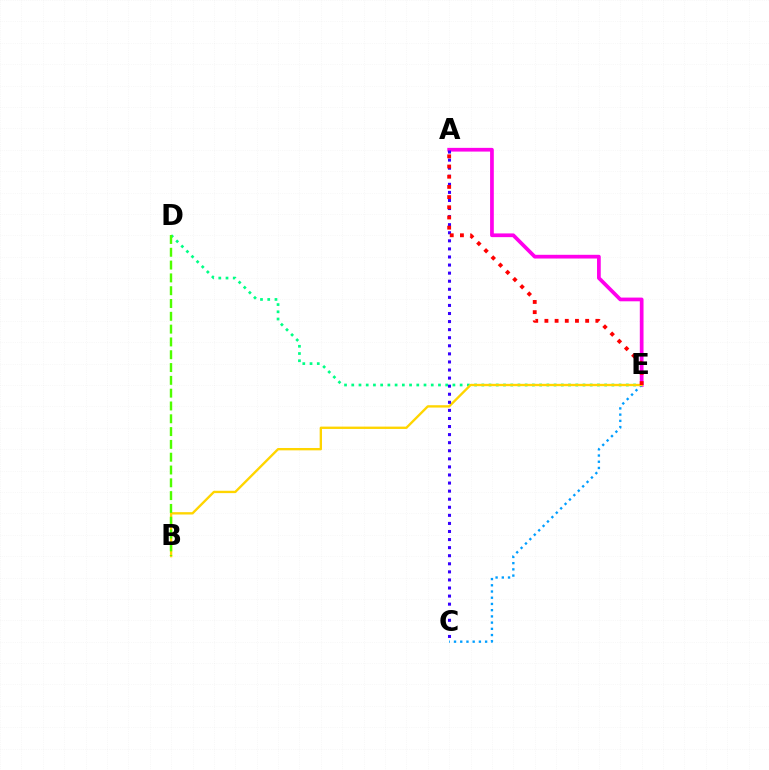{('A', 'E'): [{'color': '#ff00ed', 'line_style': 'solid', 'thickness': 2.68}, {'color': '#ff0000', 'line_style': 'dotted', 'thickness': 2.77}], ('D', 'E'): [{'color': '#00ff86', 'line_style': 'dotted', 'thickness': 1.96}], ('C', 'E'): [{'color': '#009eff', 'line_style': 'dotted', 'thickness': 1.69}], ('B', 'E'): [{'color': '#ffd500', 'line_style': 'solid', 'thickness': 1.69}], ('A', 'C'): [{'color': '#3700ff', 'line_style': 'dotted', 'thickness': 2.19}], ('B', 'D'): [{'color': '#4fff00', 'line_style': 'dashed', 'thickness': 1.74}]}